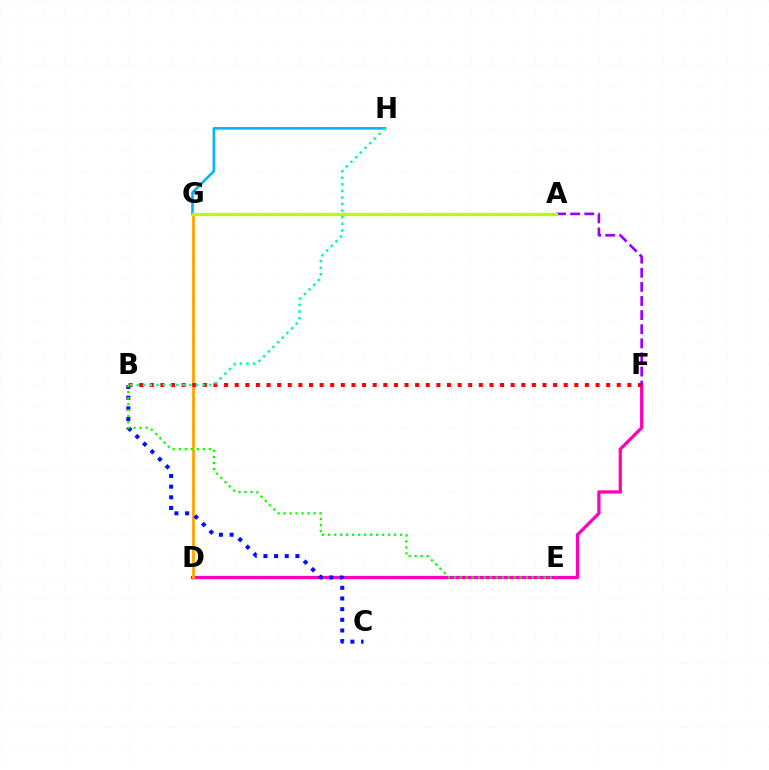{('G', 'H'): [{'color': '#00b5ff', 'line_style': 'solid', 'thickness': 1.88}], ('D', 'F'): [{'color': '#ff00bd', 'line_style': 'solid', 'thickness': 2.33}], ('D', 'G'): [{'color': '#ffa500', 'line_style': 'solid', 'thickness': 2.02}], ('B', 'F'): [{'color': '#ff0000', 'line_style': 'dotted', 'thickness': 2.88}], ('A', 'F'): [{'color': '#9b00ff', 'line_style': 'dashed', 'thickness': 1.92}], ('B', 'C'): [{'color': '#0010ff', 'line_style': 'dotted', 'thickness': 2.9}], ('A', 'G'): [{'color': '#b3ff00', 'line_style': 'solid', 'thickness': 2.3}], ('B', 'H'): [{'color': '#00ff9d', 'line_style': 'dotted', 'thickness': 1.79}], ('B', 'E'): [{'color': '#08ff00', 'line_style': 'dotted', 'thickness': 1.63}]}